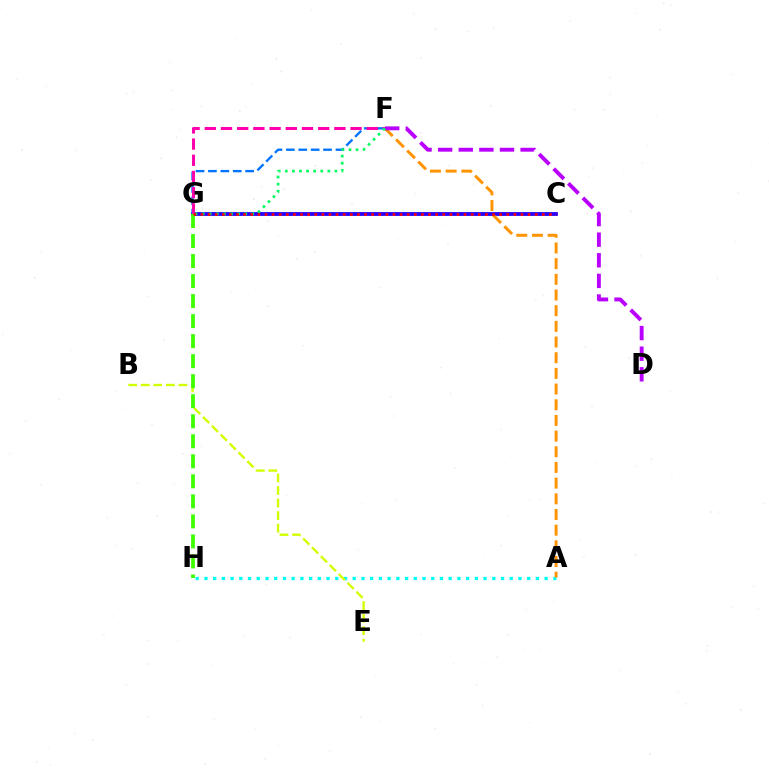{('C', 'G'): [{'color': '#2500ff', 'line_style': 'solid', 'thickness': 2.73}, {'color': '#ff0000', 'line_style': 'dotted', 'thickness': 1.93}], ('A', 'H'): [{'color': '#00fff6', 'line_style': 'dotted', 'thickness': 2.37}], ('F', 'G'): [{'color': '#0074ff', 'line_style': 'dashed', 'thickness': 1.68}, {'color': '#ff00ac', 'line_style': 'dashed', 'thickness': 2.2}, {'color': '#00ff5c', 'line_style': 'dotted', 'thickness': 1.93}], ('A', 'F'): [{'color': '#ff9400', 'line_style': 'dashed', 'thickness': 2.13}], ('B', 'E'): [{'color': '#d1ff00', 'line_style': 'dashed', 'thickness': 1.7}], ('G', 'H'): [{'color': '#3dff00', 'line_style': 'dashed', 'thickness': 2.72}], ('D', 'F'): [{'color': '#b900ff', 'line_style': 'dashed', 'thickness': 2.8}]}